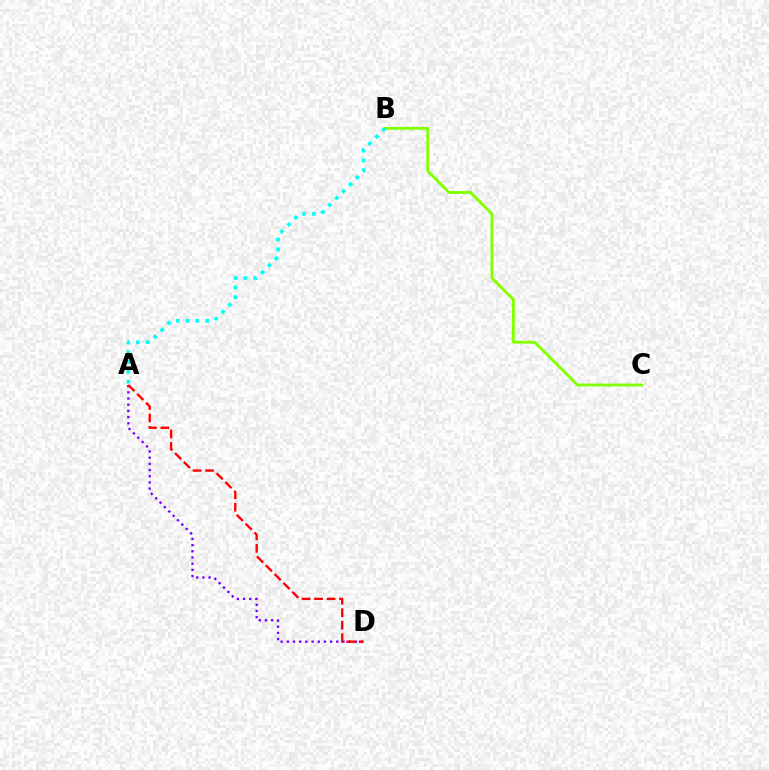{('A', 'D'): [{'color': '#7200ff', 'line_style': 'dotted', 'thickness': 1.68}, {'color': '#ff0000', 'line_style': 'dashed', 'thickness': 1.7}], ('B', 'C'): [{'color': '#84ff00', 'line_style': 'solid', 'thickness': 2.08}], ('A', 'B'): [{'color': '#00fff6', 'line_style': 'dotted', 'thickness': 2.66}]}